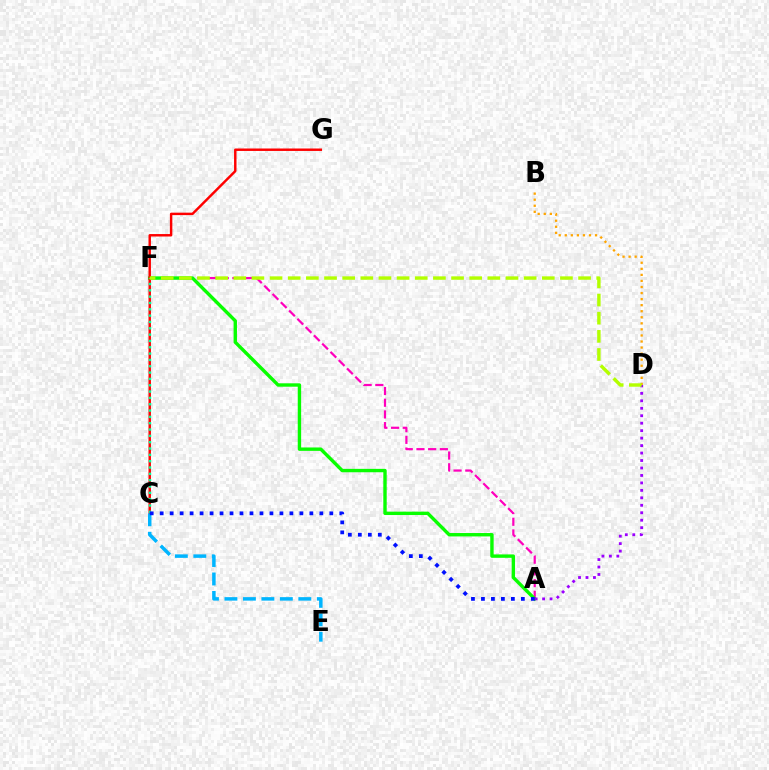{('B', 'D'): [{'color': '#ffa500', 'line_style': 'dotted', 'thickness': 1.65}], ('A', 'F'): [{'color': '#ff00bd', 'line_style': 'dashed', 'thickness': 1.59}, {'color': '#08ff00', 'line_style': 'solid', 'thickness': 2.44}], ('C', 'G'): [{'color': '#ff0000', 'line_style': 'solid', 'thickness': 1.76}], ('C', 'E'): [{'color': '#00b5ff', 'line_style': 'dashed', 'thickness': 2.51}], ('A', 'D'): [{'color': '#9b00ff', 'line_style': 'dotted', 'thickness': 2.03}], ('C', 'F'): [{'color': '#00ff9d', 'line_style': 'dotted', 'thickness': 1.72}], ('D', 'F'): [{'color': '#b3ff00', 'line_style': 'dashed', 'thickness': 2.47}], ('A', 'C'): [{'color': '#0010ff', 'line_style': 'dotted', 'thickness': 2.71}]}